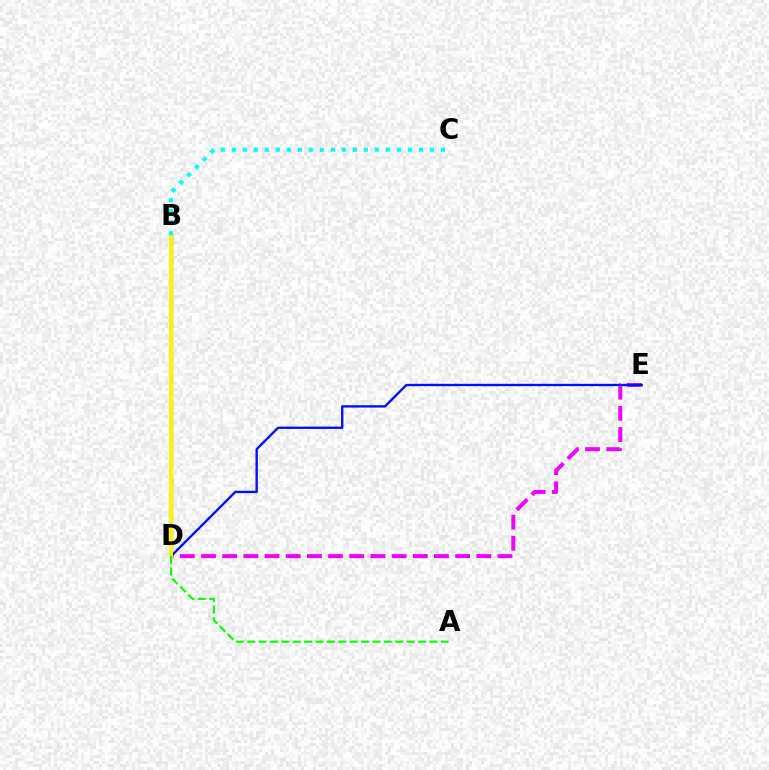{('B', 'D'): [{'color': '#ff0000', 'line_style': 'solid', 'thickness': 2.31}, {'color': '#fcf500', 'line_style': 'solid', 'thickness': 2.86}], ('D', 'E'): [{'color': '#ee00ff', 'line_style': 'dashed', 'thickness': 2.88}, {'color': '#0010ff', 'line_style': 'solid', 'thickness': 1.7}], ('B', 'C'): [{'color': '#00fff6', 'line_style': 'dotted', 'thickness': 2.99}], ('A', 'D'): [{'color': '#08ff00', 'line_style': 'dashed', 'thickness': 1.55}]}